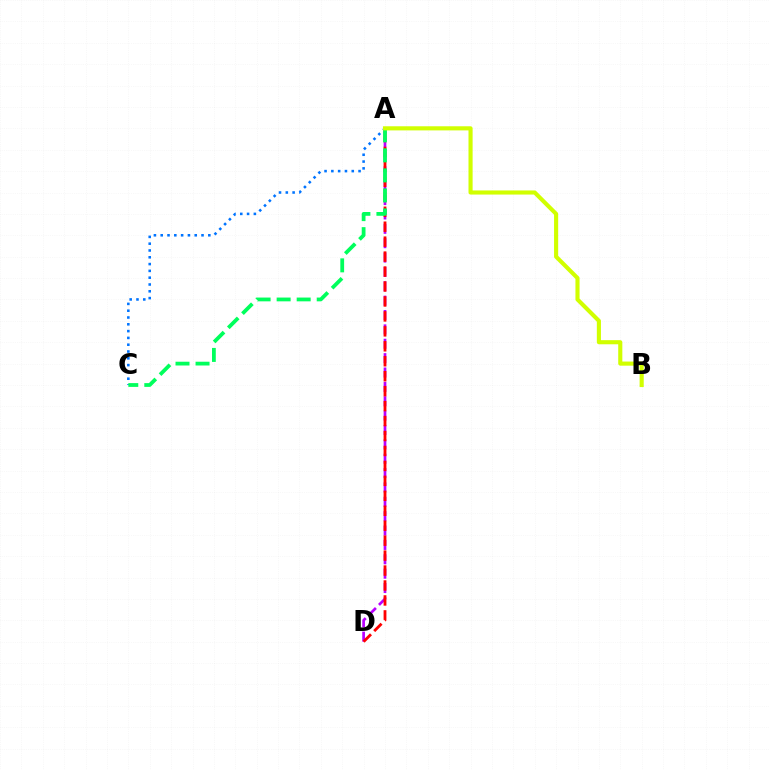{('A', 'D'): [{'color': '#b900ff', 'line_style': 'dashed', 'thickness': 1.95}, {'color': '#ff0000', 'line_style': 'dashed', 'thickness': 2.03}], ('A', 'C'): [{'color': '#0074ff', 'line_style': 'dotted', 'thickness': 1.85}, {'color': '#00ff5c', 'line_style': 'dashed', 'thickness': 2.72}], ('A', 'B'): [{'color': '#d1ff00', 'line_style': 'solid', 'thickness': 2.97}]}